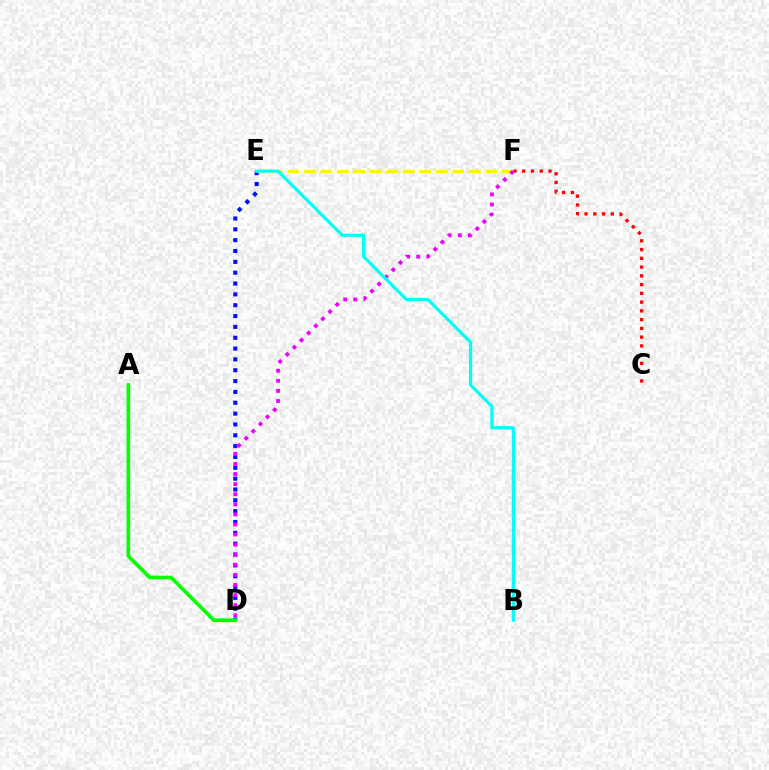{('D', 'E'): [{'color': '#0010ff', 'line_style': 'dotted', 'thickness': 2.95}], ('C', 'F'): [{'color': '#ff0000', 'line_style': 'dotted', 'thickness': 2.38}], ('E', 'F'): [{'color': '#fcf500', 'line_style': 'dashed', 'thickness': 2.24}], ('A', 'D'): [{'color': '#08ff00', 'line_style': 'solid', 'thickness': 2.63}], ('D', 'F'): [{'color': '#ee00ff', 'line_style': 'dotted', 'thickness': 2.74}], ('B', 'E'): [{'color': '#00fff6', 'line_style': 'solid', 'thickness': 2.29}]}